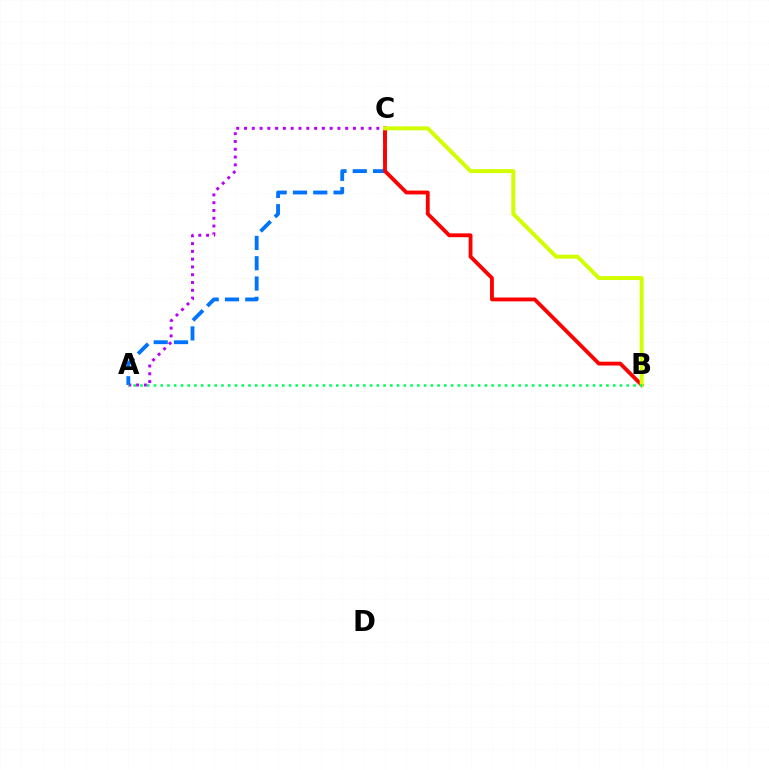{('A', 'C'): [{'color': '#b900ff', 'line_style': 'dotted', 'thickness': 2.12}, {'color': '#0074ff', 'line_style': 'dashed', 'thickness': 2.76}], ('B', 'C'): [{'color': '#ff0000', 'line_style': 'solid', 'thickness': 2.76}, {'color': '#d1ff00', 'line_style': 'solid', 'thickness': 2.84}], ('A', 'B'): [{'color': '#00ff5c', 'line_style': 'dotted', 'thickness': 1.84}]}